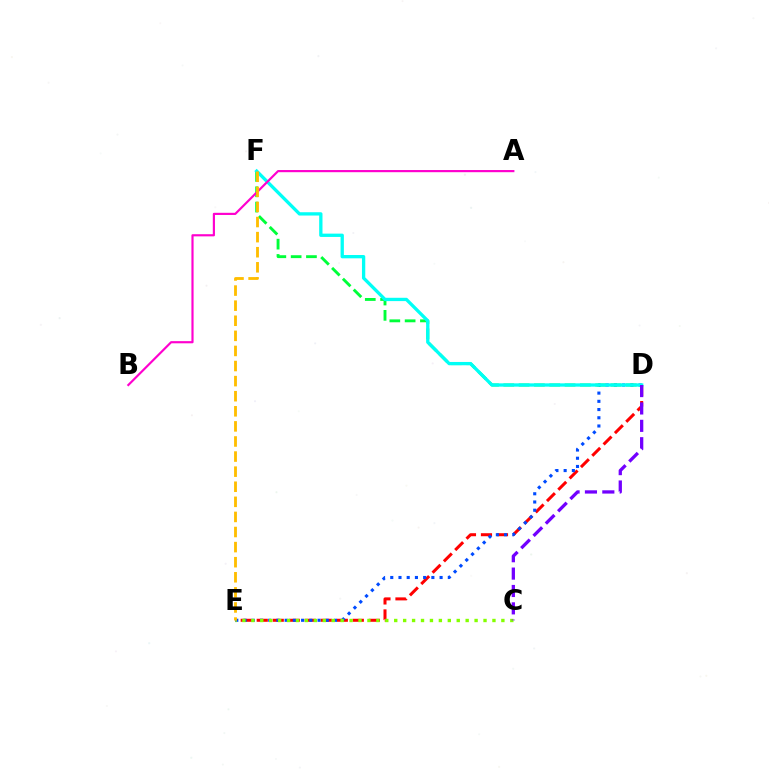{('D', 'E'): [{'color': '#ff0000', 'line_style': 'dashed', 'thickness': 2.18}, {'color': '#004bff', 'line_style': 'dotted', 'thickness': 2.23}], ('D', 'F'): [{'color': '#00ff39', 'line_style': 'dashed', 'thickness': 2.08}, {'color': '#00fff6', 'line_style': 'solid', 'thickness': 2.38}], ('C', 'E'): [{'color': '#84ff00', 'line_style': 'dotted', 'thickness': 2.43}], ('A', 'B'): [{'color': '#ff00cf', 'line_style': 'solid', 'thickness': 1.56}], ('E', 'F'): [{'color': '#ffbd00', 'line_style': 'dashed', 'thickness': 2.05}], ('C', 'D'): [{'color': '#7200ff', 'line_style': 'dashed', 'thickness': 2.36}]}